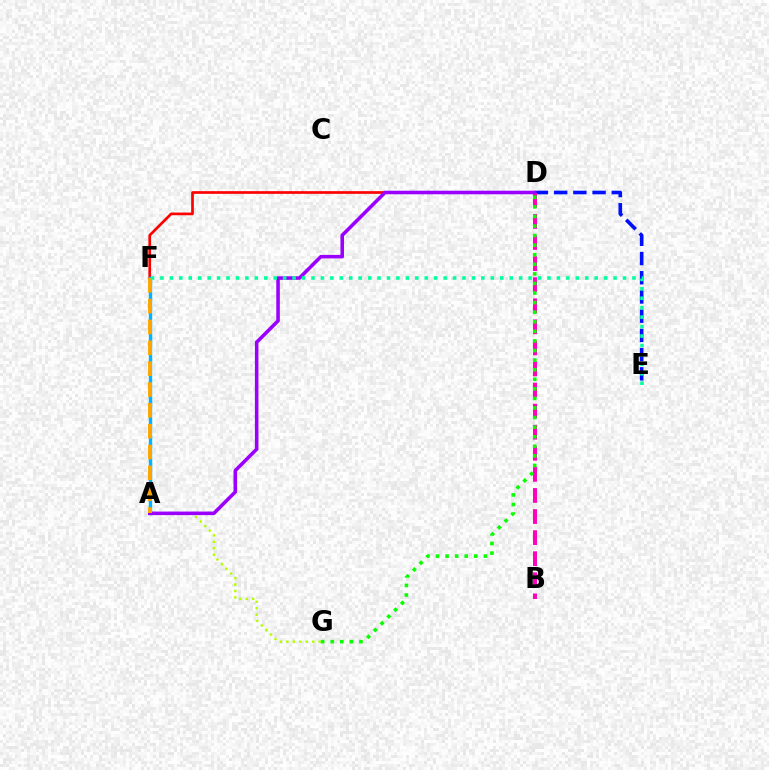{('D', 'E'): [{'color': '#0010ff', 'line_style': 'dashed', 'thickness': 2.61}], ('D', 'F'): [{'color': '#ff0000', 'line_style': 'solid', 'thickness': 1.94}], ('B', 'D'): [{'color': '#ff00bd', 'line_style': 'dashed', 'thickness': 2.86}], ('A', 'G'): [{'color': '#b3ff00', 'line_style': 'dotted', 'thickness': 1.75}], ('A', 'F'): [{'color': '#00b5ff', 'line_style': 'solid', 'thickness': 2.43}, {'color': '#ffa500', 'line_style': 'dashed', 'thickness': 2.83}], ('D', 'G'): [{'color': '#08ff00', 'line_style': 'dotted', 'thickness': 2.6}], ('A', 'D'): [{'color': '#9b00ff', 'line_style': 'solid', 'thickness': 2.56}], ('E', 'F'): [{'color': '#00ff9d', 'line_style': 'dotted', 'thickness': 2.56}]}